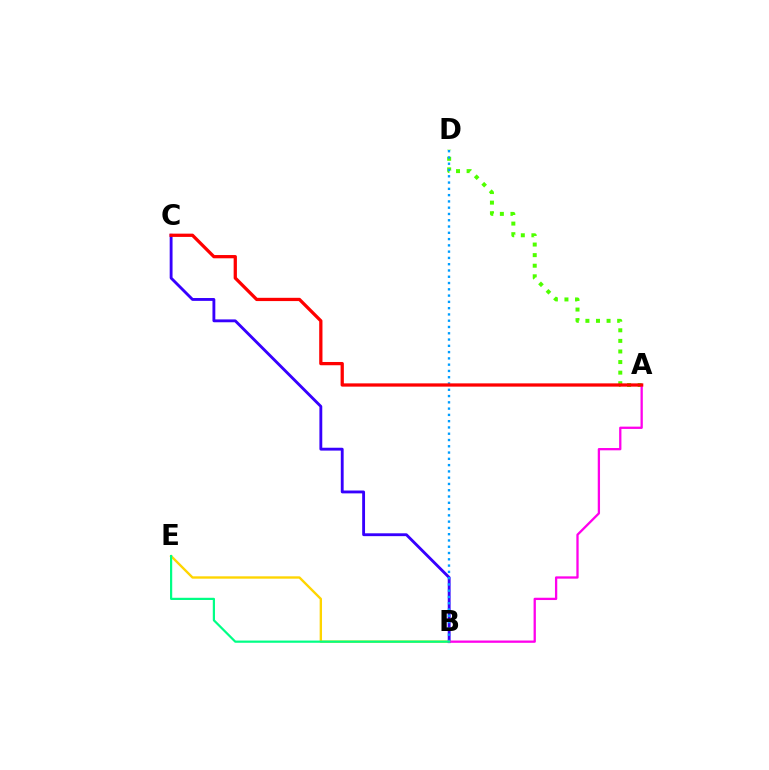{('A', 'D'): [{'color': '#4fff00', 'line_style': 'dotted', 'thickness': 2.88}], ('B', 'E'): [{'color': '#ffd500', 'line_style': 'solid', 'thickness': 1.7}, {'color': '#00ff86', 'line_style': 'solid', 'thickness': 1.59}], ('B', 'C'): [{'color': '#3700ff', 'line_style': 'solid', 'thickness': 2.05}], ('B', 'D'): [{'color': '#009eff', 'line_style': 'dotted', 'thickness': 1.71}], ('A', 'B'): [{'color': '#ff00ed', 'line_style': 'solid', 'thickness': 1.65}], ('A', 'C'): [{'color': '#ff0000', 'line_style': 'solid', 'thickness': 2.35}]}